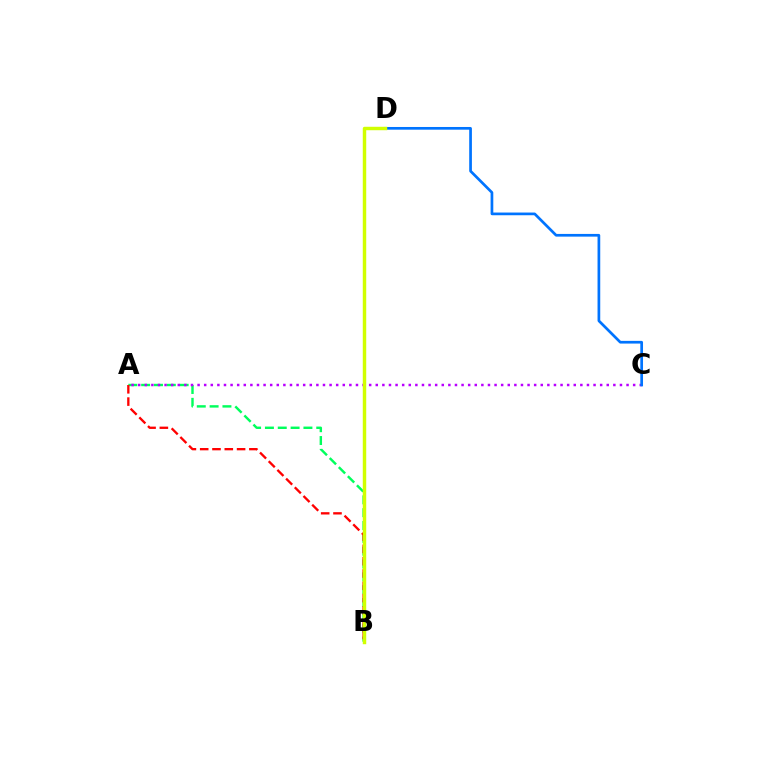{('A', 'B'): [{'color': '#00ff5c', 'line_style': 'dashed', 'thickness': 1.74}, {'color': '#ff0000', 'line_style': 'dashed', 'thickness': 1.67}], ('A', 'C'): [{'color': '#b900ff', 'line_style': 'dotted', 'thickness': 1.79}], ('C', 'D'): [{'color': '#0074ff', 'line_style': 'solid', 'thickness': 1.95}], ('B', 'D'): [{'color': '#d1ff00', 'line_style': 'solid', 'thickness': 2.48}]}